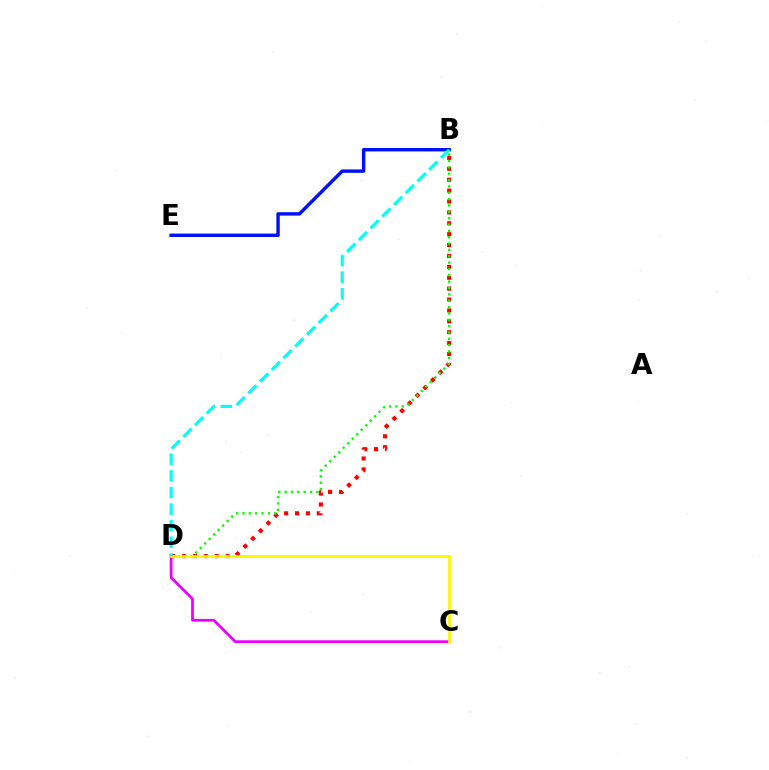{('B', 'D'): [{'color': '#ff0000', 'line_style': 'dotted', 'thickness': 2.96}, {'color': '#08ff00', 'line_style': 'dotted', 'thickness': 1.73}, {'color': '#00fff6', 'line_style': 'dashed', 'thickness': 2.25}], ('C', 'D'): [{'color': '#ee00ff', 'line_style': 'solid', 'thickness': 2.0}, {'color': '#fcf500', 'line_style': 'solid', 'thickness': 1.95}], ('B', 'E'): [{'color': '#0010ff', 'line_style': 'solid', 'thickness': 2.46}]}